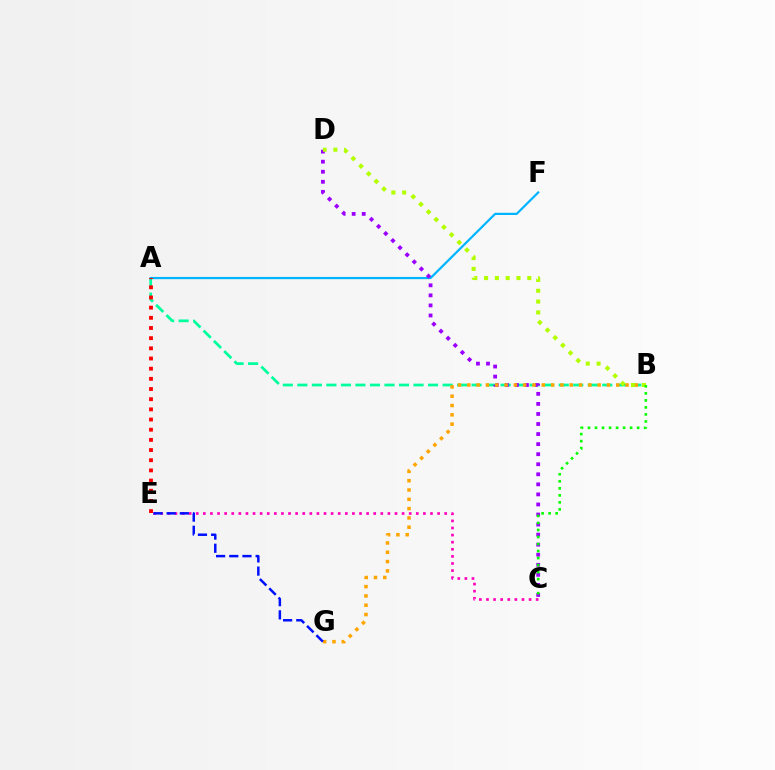{('A', 'B'): [{'color': '#00ff9d', 'line_style': 'dashed', 'thickness': 1.97}], ('A', 'F'): [{'color': '#00b5ff', 'line_style': 'solid', 'thickness': 1.6}], ('C', 'D'): [{'color': '#9b00ff', 'line_style': 'dotted', 'thickness': 2.73}], ('B', 'G'): [{'color': '#ffa500', 'line_style': 'dotted', 'thickness': 2.53}], ('C', 'E'): [{'color': '#ff00bd', 'line_style': 'dotted', 'thickness': 1.93}], ('B', 'D'): [{'color': '#b3ff00', 'line_style': 'dotted', 'thickness': 2.94}], ('A', 'E'): [{'color': '#ff0000', 'line_style': 'dotted', 'thickness': 2.76}], ('B', 'C'): [{'color': '#08ff00', 'line_style': 'dotted', 'thickness': 1.91}], ('E', 'G'): [{'color': '#0010ff', 'line_style': 'dashed', 'thickness': 1.79}]}